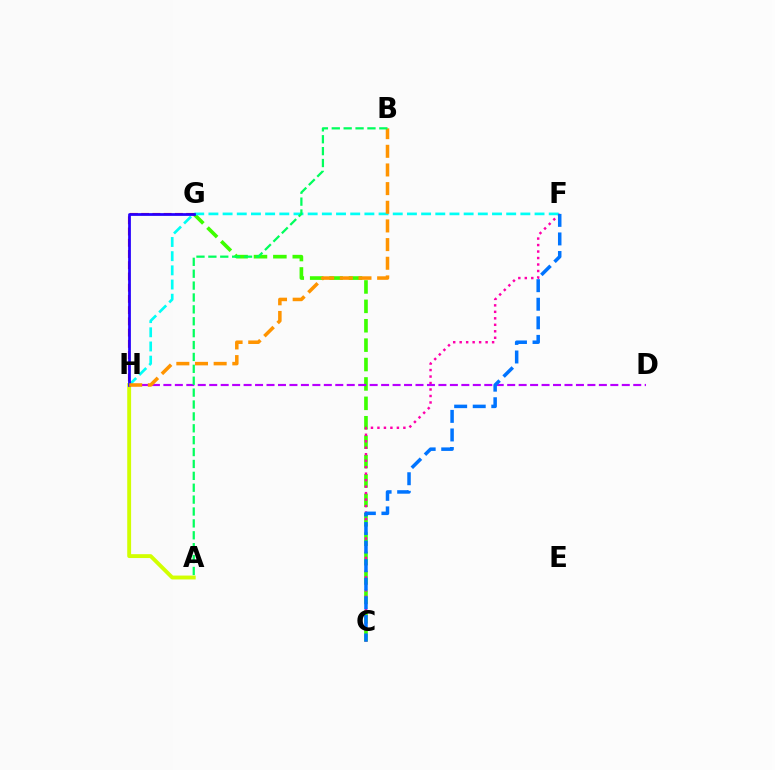{('A', 'H'): [{'color': '#d1ff00', 'line_style': 'solid', 'thickness': 2.79}], ('C', 'G'): [{'color': '#3dff00', 'line_style': 'dashed', 'thickness': 2.64}], ('C', 'F'): [{'color': '#ff00ac', 'line_style': 'dotted', 'thickness': 1.76}, {'color': '#0074ff', 'line_style': 'dashed', 'thickness': 2.52}], ('G', 'H'): [{'color': '#ff0000', 'line_style': 'dashed', 'thickness': 1.53}, {'color': '#2500ff', 'line_style': 'solid', 'thickness': 1.98}], ('D', 'H'): [{'color': '#b900ff', 'line_style': 'dashed', 'thickness': 1.56}], ('F', 'H'): [{'color': '#00fff6', 'line_style': 'dashed', 'thickness': 1.93}], ('B', 'H'): [{'color': '#ff9400', 'line_style': 'dashed', 'thickness': 2.53}], ('A', 'B'): [{'color': '#00ff5c', 'line_style': 'dashed', 'thickness': 1.62}]}